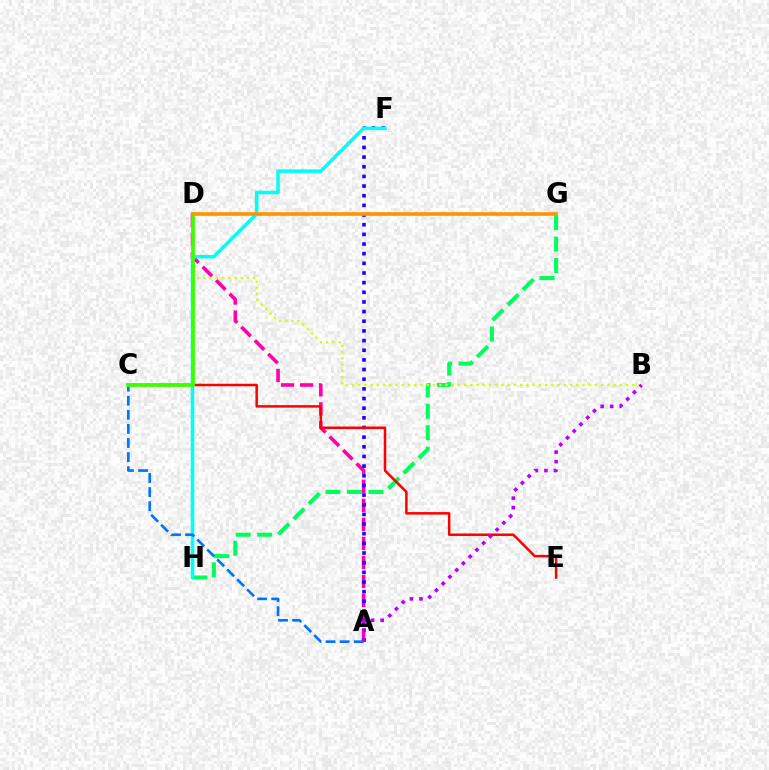{('A', 'D'): [{'color': '#ff00ac', 'line_style': 'dashed', 'thickness': 2.59}], ('G', 'H'): [{'color': '#00ff5c', 'line_style': 'dashed', 'thickness': 2.92}], ('A', 'F'): [{'color': '#2500ff', 'line_style': 'dotted', 'thickness': 2.62}], ('C', 'E'): [{'color': '#ff0000', 'line_style': 'solid', 'thickness': 1.8}], ('B', 'D'): [{'color': '#d1ff00', 'line_style': 'dotted', 'thickness': 1.69}], ('F', 'H'): [{'color': '#00fff6', 'line_style': 'solid', 'thickness': 2.54}], ('A', 'C'): [{'color': '#0074ff', 'line_style': 'dashed', 'thickness': 1.91}], ('C', 'D'): [{'color': '#3dff00', 'line_style': 'solid', 'thickness': 2.69}], ('D', 'G'): [{'color': '#ff9400', 'line_style': 'solid', 'thickness': 2.62}], ('A', 'B'): [{'color': '#b900ff', 'line_style': 'dotted', 'thickness': 2.59}]}